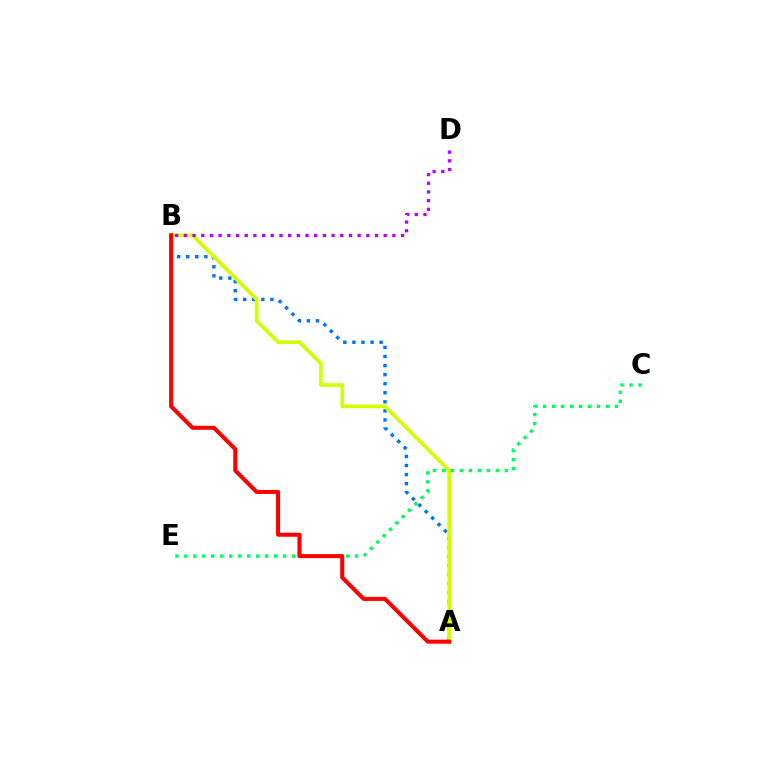{('A', 'B'): [{'color': '#0074ff', 'line_style': 'dotted', 'thickness': 2.46}, {'color': '#d1ff00', 'line_style': 'solid', 'thickness': 2.62}, {'color': '#ff0000', 'line_style': 'solid', 'thickness': 2.9}], ('C', 'E'): [{'color': '#00ff5c', 'line_style': 'dotted', 'thickness': 2.44}], ('B', 'D'): [{'color': '#b900ff', 'line_style': 'dotted', 'thickness': 2.36}]}